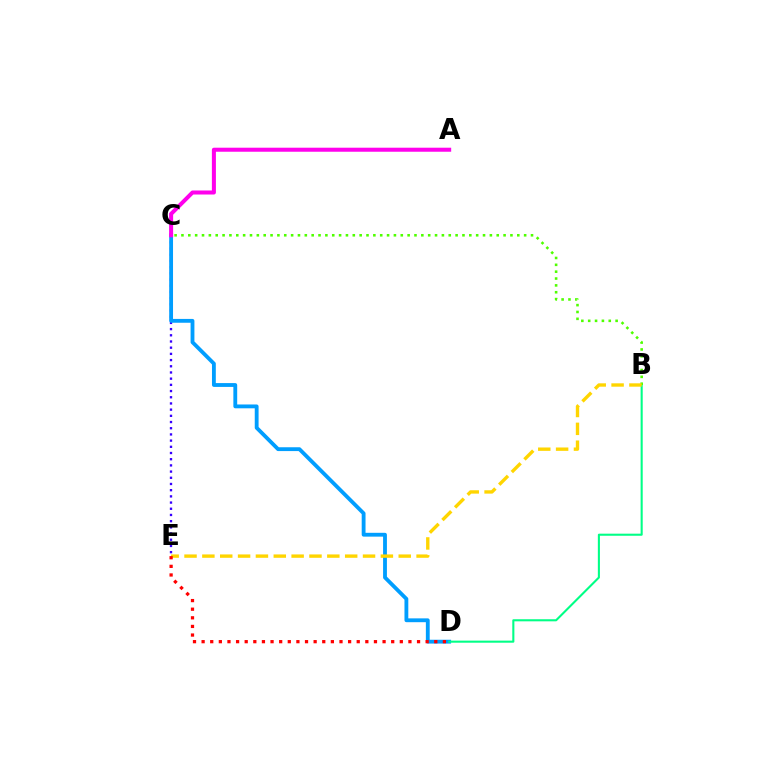{('C', 'E'): [{'color': '#3700ff', 'line_style': 'dotted', 'thickness': 1.68}], ('C', 'D'): [{'color': '#009eff', 'line_style': 'solid', 'thickness': 2.76}], ('A', 'C'): [{'color': '#ff00ed', 'line_style': 'solid', 'thickness': 2.9}], ('B', 'D'): [{'color': '#00ff86', 'line_style': 'solid', 'thickness': 1.5}], ('B', 'C'): [{'color': '#4fff00', 'line_style': 'dotted', 'thickness': 1.86}], ('B', 'E'): [{'color': '#ffd500', 'line_style': 'dashed', 'thickness': 2.42}], ('D', 'E'): [{'color': '#ff0000', 'line_style': 'dotted', 'thickness': 2.34}]}